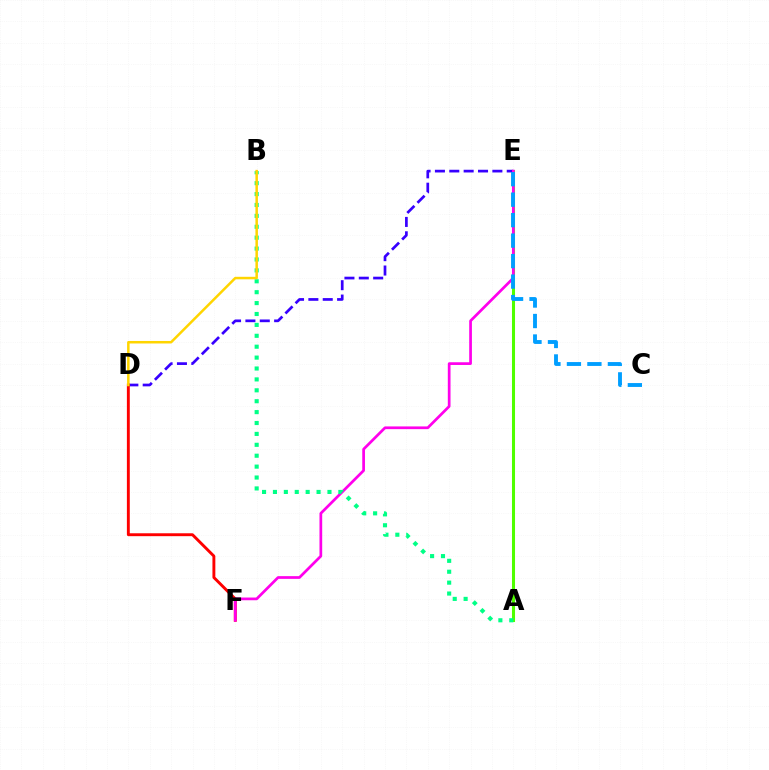{('D', 'E'): [{'color': '#3700ff', 'line_style': 'dashed', 'thickness': 1.95}], ('A', 'E'): [{'color': '#4fff00', 'line_style': 'solid', 'thickness': 2.2}], ('D', 'F'): [{'color': '#ff0000', 'line_style': 'solid', 'thickness': 2.09}], ('E', 'F'): [{'color': '#ff00ed', 'line_style': 'solid', 'thickness': 1.96}], ('C', 'E'): [{'color': '#009eff', 'line_style': 'dashed', 'thickness': 2.78}], ('A', 'B'): [{'color': '#00ff86', 'line_style': 'dotted', 'thickness': 2.96}], ('B', 'D'): [{'color': '#ffd500', 'line_style': 'solid', 'thickness': 1.81}]}